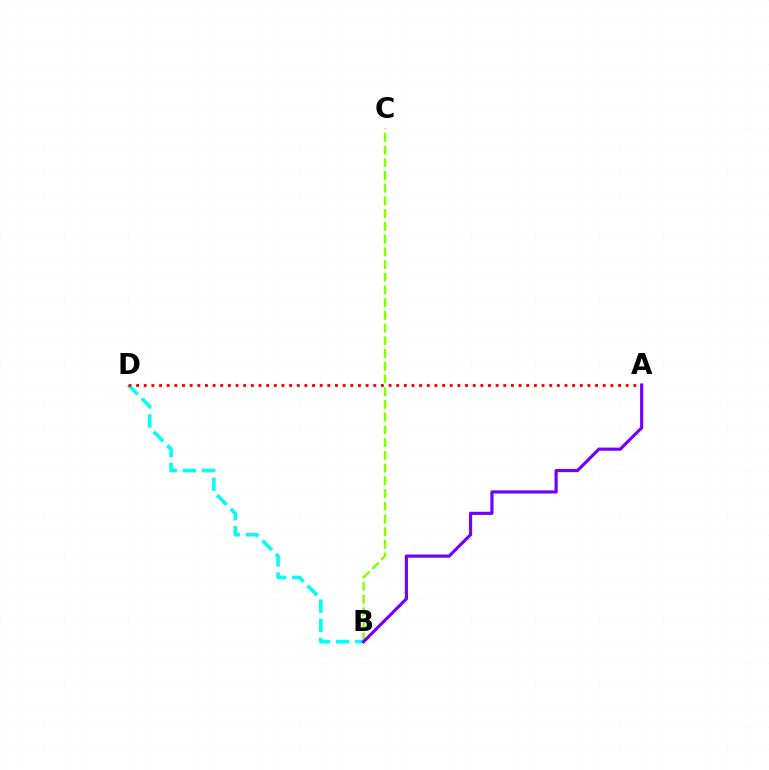{('B', 'D'): [{'color': '#00fff6', 'line_style': 'dashed', 'thickness': 2.6}], ('B', 'C'): [{'color': '#84ff00', 'line_style': 'dashed', 'thickness': 1.73}], ('A', 'D'): [{'color': '#ff0000', 'line_style': 'dotted', 'thickness': 2.08}], ('A', 'B'): [{'color': '#7200ff', 'line_style': 'solid', 'thickness': 2.27}]}